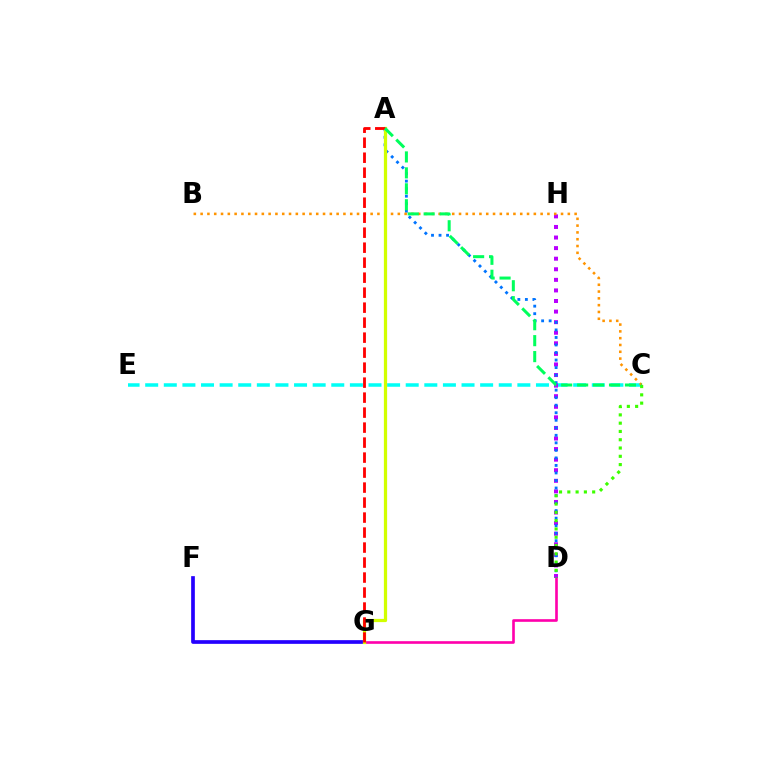{('F', 'G'): [{'color': '#2500ff', 'line_style': 'solid', 'thickness': 2.66}], ('C', 'E'): [{'color': '#00fff6', 'line_style': 'dashed', 'thickness': 2.53}], ('D', 'H'): [{'color': '#b900ff', 'line_style': 'dotted', 'thickness': 2.87}], ('D', 'G'): [{'color': '#ff00ac', 'line_style': 'solid', 'thickness': 1.9}], ('A', 'D'): [{'color': '#0074ff', 'line_style': 'dotted', 'thickness': 2.05}], ('B', 'C'): [{'color': '#ff9400', 'line_style': 'dotted', 'thickness': 1.85}], ('A', 'G'): [{'color': '#d1ff00', 'line_style': 'solid', 'thickness': 2.33}, {'color': '#ff0000', 'line_style': 'dashed', 'thickness': 2.04}], ('C', 'D'): [{'color': '#3dff00', 'line_style': 'dotted', 'thickness': 2.25}], ('A', 'C'): [{'color': '#00ff5c', 'line_style': 'dashed', 'thickness': 2.17}]}